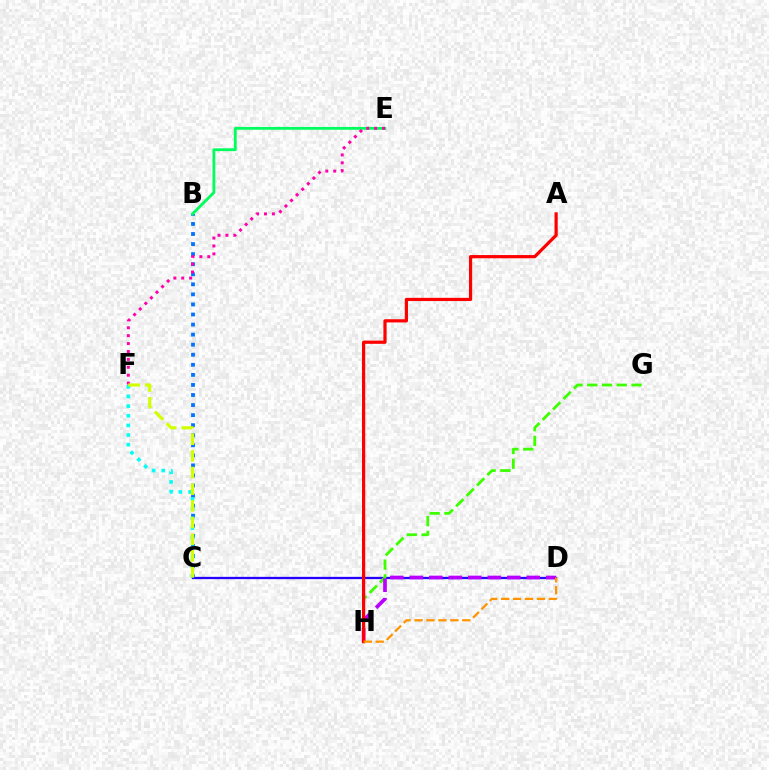{('B', 'C'): [{'color': '#0074ff', 'line_style': 'dotted', 'thickness': 2.73}], ('B', 'E'): [{'color': '#00ff5c', 'line_style': 'solid', 'thickness': 2.04}], ('C', 'D'): [{'color': '#2500ff', 'line_style': 'solid', 'thickness': 1.65}], ('G', 'H'): [{'color': '#3dff00', 'line_style': 'dashed', 'thickness': 2.0}], ('D', 'H'): [{'color': '#b900ff', 'line_style': 'dashed', 'thickness': 2.65}, {'color': '#ff9400', 'line_style': 'dashed', 'thickness': 1.62}], ('A', 'H'): [{'color': '#ff0000', 'line_style': 'solid', 'thickness': 2.31}], ('E', 'F'): [{'color': '#ff00ac', 'line_style': 'dotted', 'thickness': 2.15}], ('C', 'F'): [{'color': '#00fff6', 'line_style': 'dotted', 'thickness': 2.62}, {'color': '#d1ff00', 'line_style': 'dashed', 'thickness': 2.26}]}